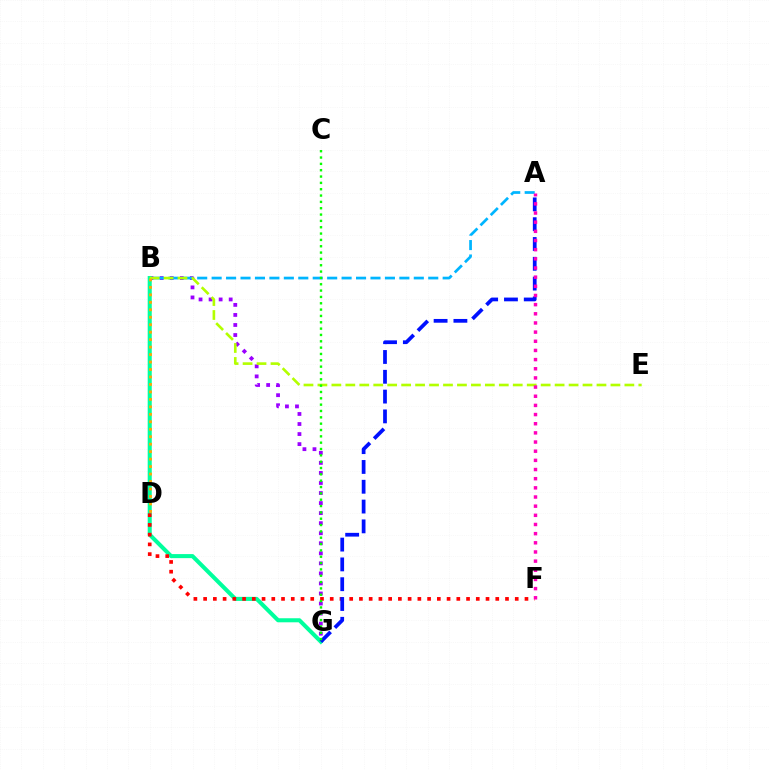{('B', 'G'): [{'color': '#9b00ff', 'line_style': 'dotted', 'thickness': 2.73}, {'color': '#00ff9d', 'line_style': 'solid', 'thickness': 2.92}], ('A', 'B'): [{'color': '#00b5ff', 'line_style': 'dashed', 'thickness': 1.96}], ('B', 'E'): [{'color': '#b3ff00', 'line_style': 'dashed', 'thickness': 1.9}], ('D', 'F'): [{'color': '#ff0000', 'line_style': 'dotted', 'thickness': 2.65}], ('B', 'D'): [{'color': '#ffa500', 'line_style': 'dotted', 'thickness': 2.03}], ('A', 'G'): [{'color': '#0010ff', 'line_style': 'dashed', 'thickness': 2.69}], ('C', 'G'): [{'color': '#08ff00', 'line_style': 'dotted', 'thickness': 1.72}], ('A', 'F'): [{'color': '#ff00bd', 'line_style': 'dotted', 'thickness': 2.49}]}